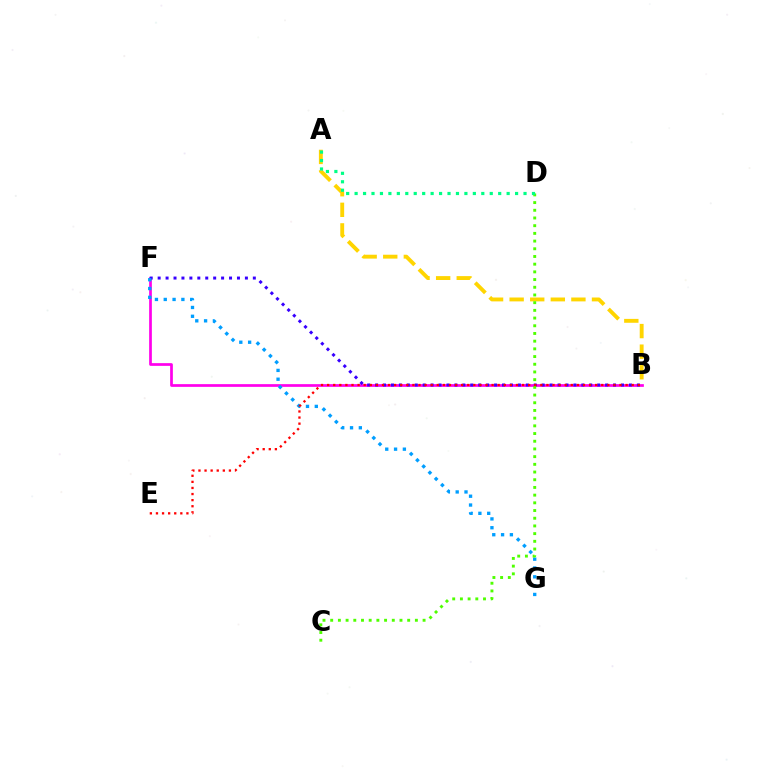{('B', 'F'): [{'color': '#ff00ed', 'line_style': 'solid', 'thickness': 1.96}, {'color': '#3700ff', 'line_style': 'dotted', 'thickness': 2.16}], ('A', 'B'): [{'color': '#ffd500', 'line_style': 'dashed', 'thickness': 2.8}], ('F', 'G'): [{'color': '#009eff', 'line_style': 'dotted', 'thickness': 2.4}], ('C', 'D'): [{'color': '#4fff00', 'line_style': 'dotted', 'thickness': 2.09}], ('B', 'E'): [{'color': '#ff0000', 'line_style': 'dotted', 'thickness': 1.65}], ('A', 'D'): [{'color': '#00ff86', 'line_style': 'dotted', 'thickness': 2.29}]}